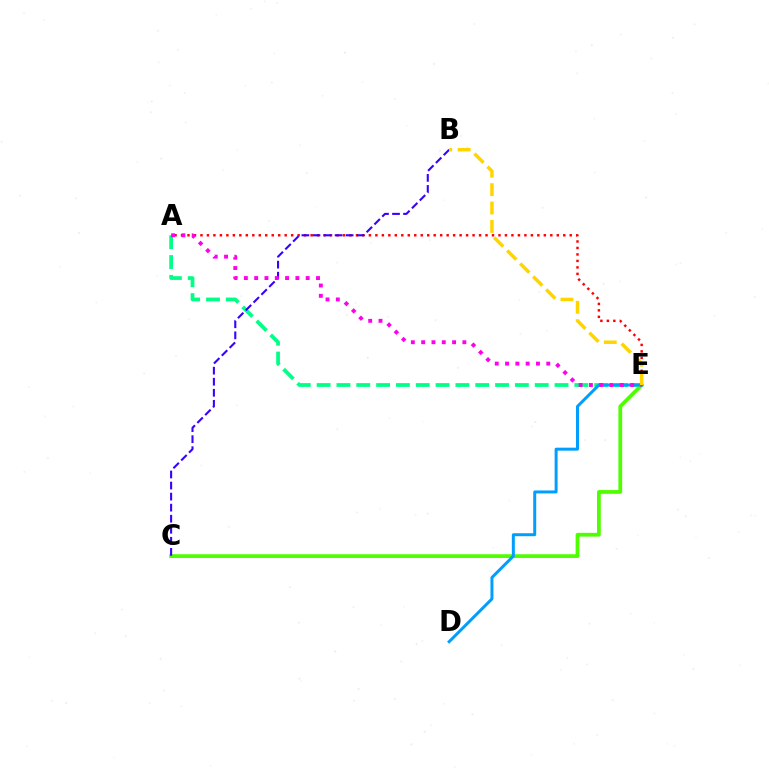{('A', 'E'): [{'color': '#00ff86', 'line_style': 'dashed', 'thickness': 2.69}, {'color': '#ff0000', 'line_style': 'dotted', 'thickness': 1.76}, {'color': '#ff00ed', 'line_style': 'dotted', 'thickness': 2.8}], ('C', 'E'): [{'color': '#4fff00', 'line_style': 'solid', 'thickness': 2.71}], ('D', 'E'): [{'color': '#009eff', 'line_style': 'solid', 'thickness': 2.14}], ('B', 'C'): [{'color': '#3700ff', 'line_style': 'dashed', 'thickness': 1.5}], ('B', 'E'): [{'color': '#ffd500', 'line_style': 'dashed', 'thickness': 2.5}]}